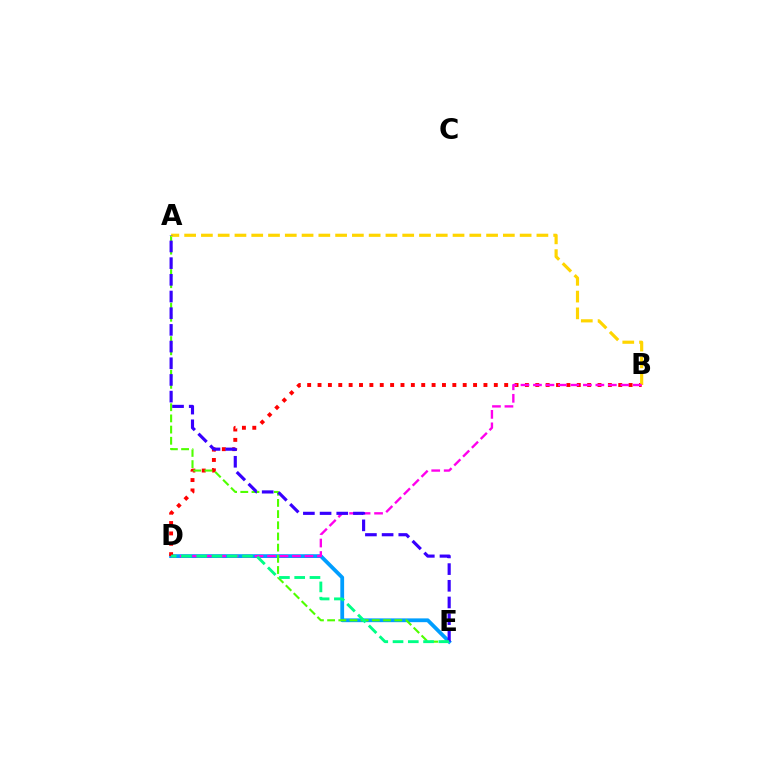{('D', 'E'): [{'color': '#009eff', 'line_style': 'solid', 'thickness': 2.73}, {'color': '#00ff86', 'line_style': 'dashed', 'thickness': 2.07}], ('B', 'D'): [{'color': '#ff0000', 'line_style': 'dotted', 'thickness': 2.82}, {'color': '#ff00ed', 'line_style': 'dashed', 'thickness': 1.7}], ('A', 'E'): [{'color': '#4fff00', 'line_style': 'dashed', 'thickness': 1.52}, {'color': '#3700ff', 'line_style': 'dashed', 'thickness': 2.27}], ('A', 'B'): [{'color': '#ffd500', 'line_style': 'dashed', 'thickness': 2.28}]}